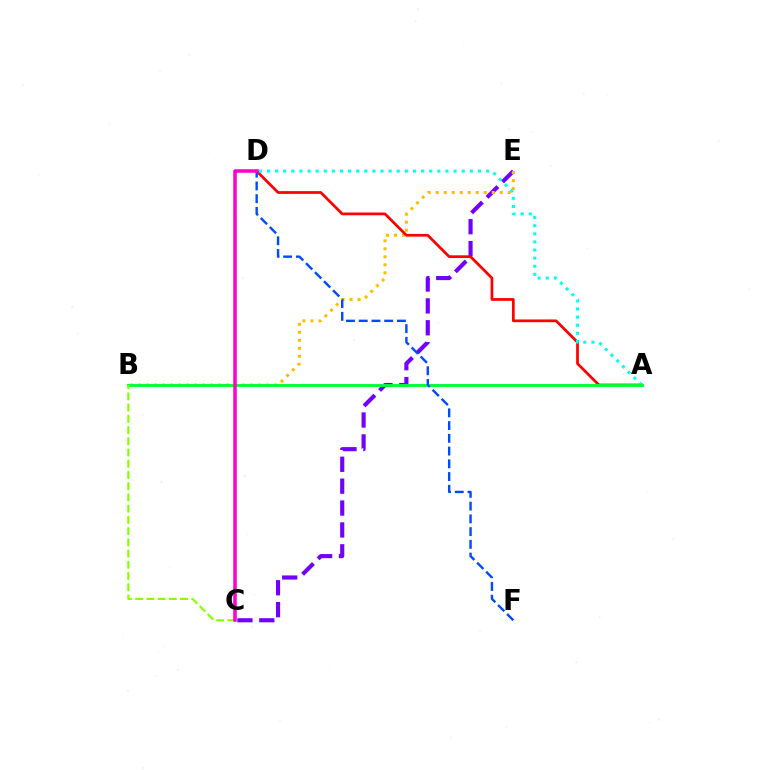{('C', 'E'): [{'color': '#7200ff', 'line_style': 'dashed', 'thickness': 2.97}], ('B', 'E'): [{'color': '#ffbd00', 'line_style': 'dotted', 'thickness': 2.17}], ('A', 'D'): [{'color': '#ff0000', 'line_style': 'solid', 'thickness': 1.97}, {'color': '#00fff6', 'line_style': 'dotted', 'thickness': 2.2}], ('A', 'B'): [{'color': '#00ff39', 'line_style': 'solid', 'thickness': 2.08}], ('D', 'F'): [{'color': '#004bff', 'line_style': 'dashed', 'thickness': 1.73}], ('B', 'C'): [{'color': '#84ff00', 'line_style': 'dashed', 'thickness': 1.53}], ('C', 'D'): [{'color': '#ff00cf', 'line_style': 'solid', 'thickness': 2.55}]}